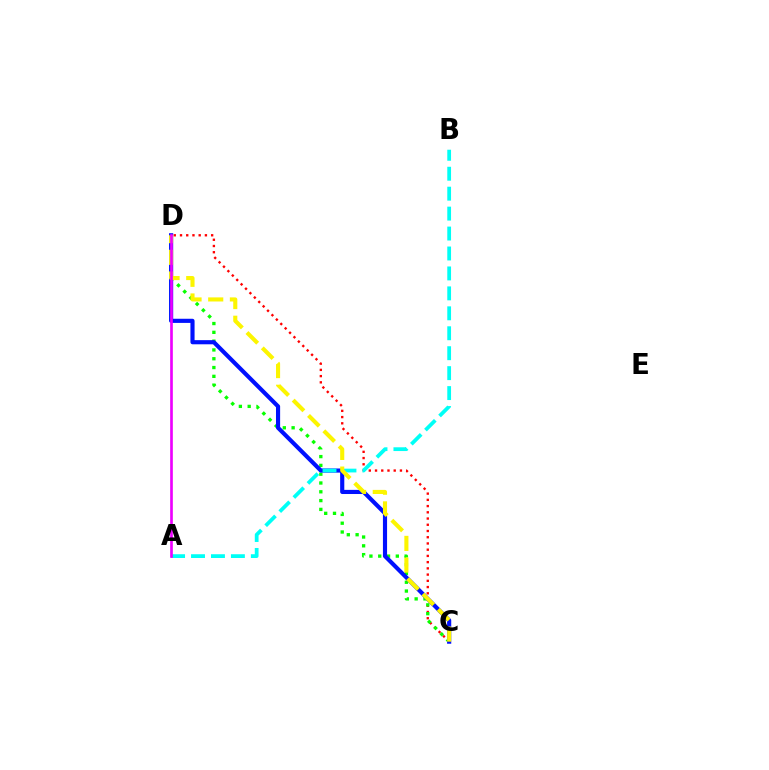{('C', 'D'): [{'color': '#ff0000', 'line_style': 'dotted', 'thickness': 1.69}, {'color': '#08ff00', 'line_style': 'dotted', 'thickness': 2.39}, {'color': '#0010ff', 'line_style': 'solid', 'thickness': 2.98}, {'color': '#fcf500', 'line_style': 'dashed', 'thickness': 2.95}], ('A', 'B'): [{'color': '#00fff6', 'line_style': 'dashed', 'thickness': 2.71}], ('A', 'D'): [{'color': '#ee00ff', 'line_style': 'solid', 'thickness': 1.92}]}